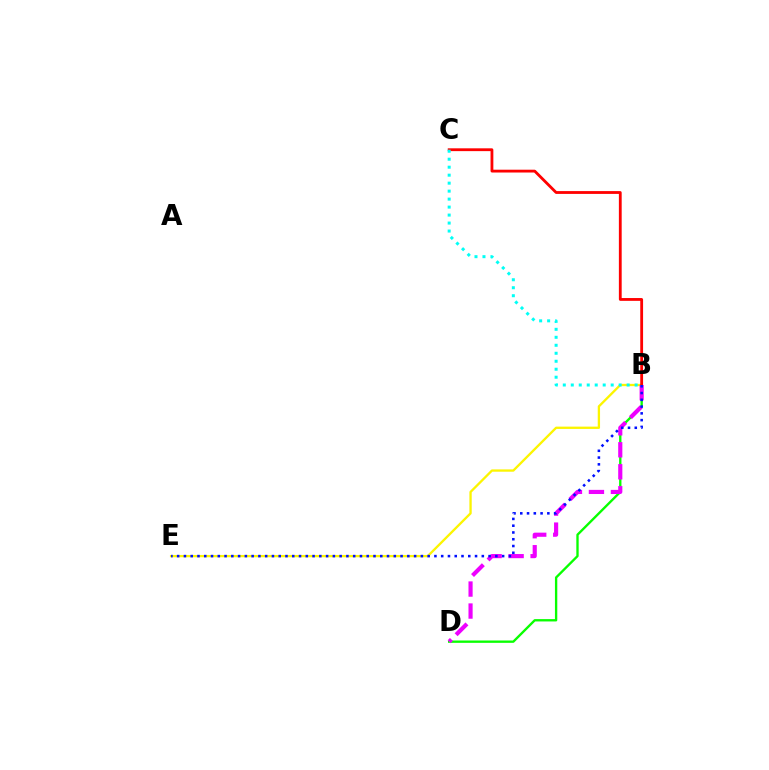{('B', 'E'): [{'color': '#fcf500', 'line_style': 'solid', 'thickness': 1.66}, {'color': '#0010ff', 'line_style': 'dotted', 'thickness': 1.84}], ('B', 'D'): [{'color': '#08ff00', 'line_style': 'solid', 'thickness': 1.69}, {'color': '#ee00ff', 'line_style': 'dashed', 'thickness': 2.99}], ('B', 'C'): [{'color': '#ff0000', 'line_style': 'solid', 'thickness': 2.03}, {'color': '#00fff6', 'line_style': 'dotted', 'thickness': 2.17}]}